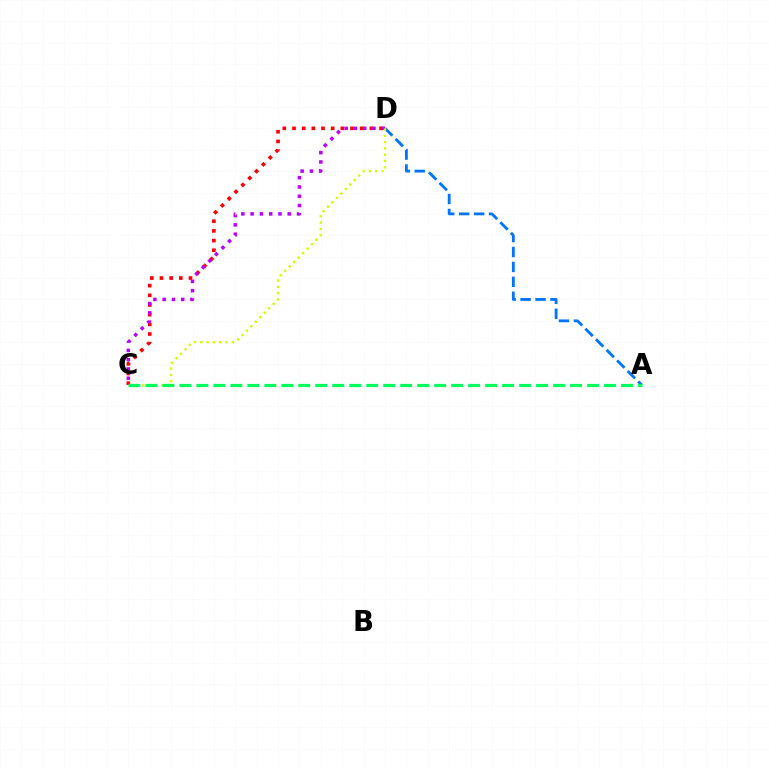{('C', 'D'): [{'color': '#ff0000', 'line_style': 'dotted', 'thickness': 2.63}, {'color': '#b900ff', 'line_style': 'dotted', 'thickness': 2.52}, {'color': '#d1ff00', 'line_style': 'dotted', 'thickness': 1.71}], ('A', 'D'): [{'color': '#0074ff', 'line_style': 'dashed', 'thickness': 2.03}], ('A', 'C'): [{'color': '#00ff5c', 'line_style': 'dashed', 'thickness': 2.31}]}